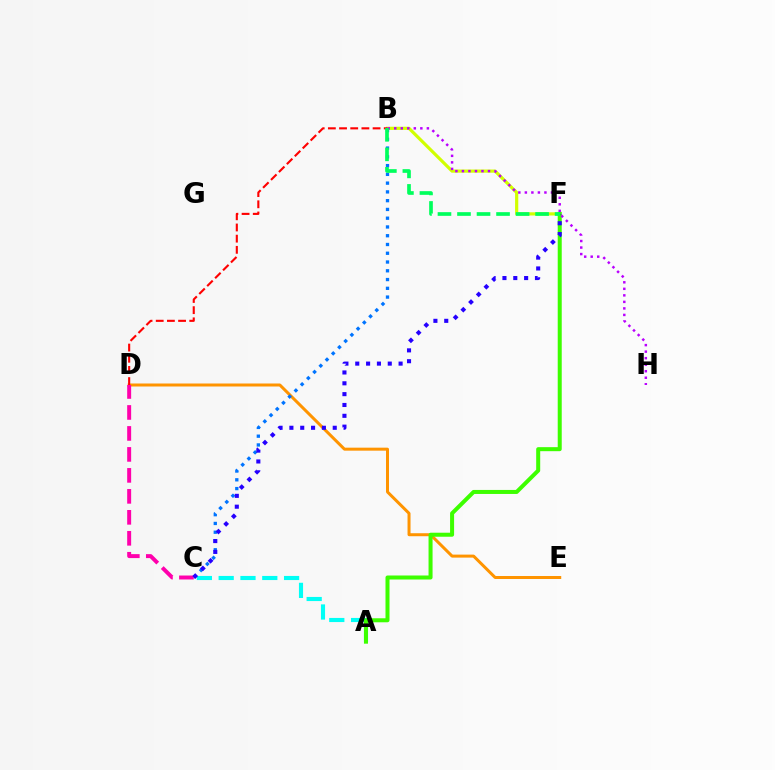{('D', 'E'): [{'color': '#ff9400', 'line_style': 'solid', 'thickness': 2.16}], ('A', 'C'): [{'color': '#00fff6', 'line_style': 'dashed', 'thickness': 2.96}], ('B', 'F'): [{'color': '#d1ff00', 'line_style': 'solid', 'thickness': 2.29}, {'color': '#00ff5c', 'line_style': 'dashed', 'thickness': 2.65}], ('B', 'C'): [{'color': '#0074ff', 'line_style': 'dotted', 'thickness': 2.38}], ('A', 'F'): [{'color': '#3dff00', 'line_style': 'solid', 'thickness': 2.89}], ('B', 'D'): [{'color': '#ff0000', 'line_style': 'dashed', 'thickness': 1.52}], ('C', 'D'): [{'color': '#ff00ac', 'line_style': 'dashed', 'thickness': 2.85}], ('B', 'H'): [{'color': '#b900ff', 'line_style': 'dotted', 'thickness': 1.77}], ('C', 'F'): [{'color': '#2500ff', 'line_style': 'dotted', 'thickness': 2.94}]}